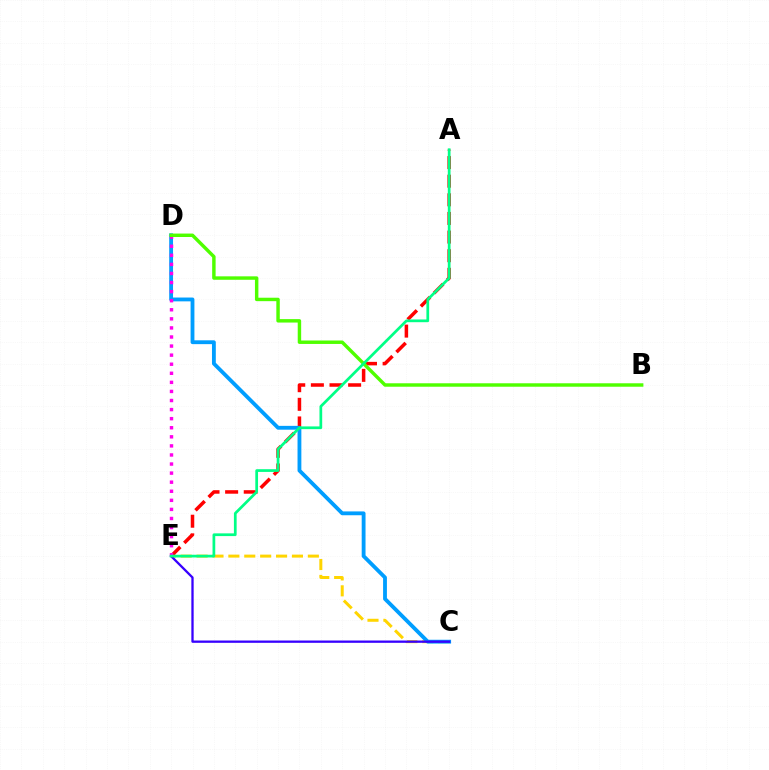{('C', 'E'): [{'color': '#ffd500', 'line_style': 'dashed', 'thickness': 2.16}, {'color': '#3700ff', 'line_style': 'solid', 'thickness': 1.66}], ('A', 'E'): [{'color': '#ff0000', 'line_style': 'dashed', 'thickness': 2.53}, {'color': '#00ff86', 'line_style': 'solid', 'thickness': 1.96}], ('C', 'D'): [{'color': '#009eff', 'line_style': 'solid', 'thickness': 2.76}], ('D', 'E'): [{'color': '#ff00ed', 'line_style': 'dotted', 'thickness': 2.47}], ('B', 'D'): [{'color': '#4fff00', 'line_style': 'solid', 'thickness': 2.48}]}